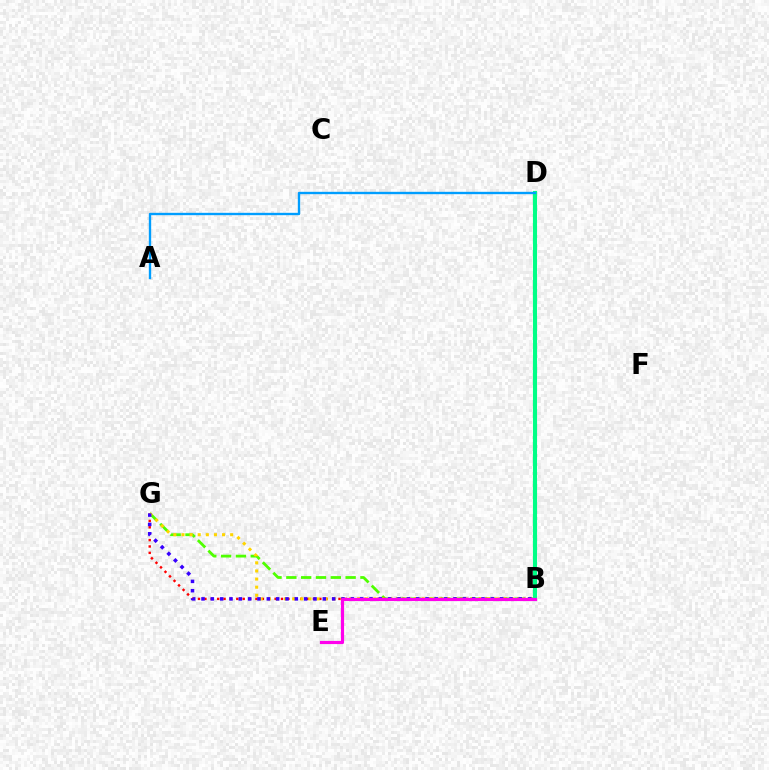{('B', 'G'): [{'color': '#4fff00', 'line_style': 'dashed', 'thickness': 2.01}, {'color': '#ff0000', 'line_style': 'dotted', 'thickness': 1.74}, {'color': '#ffd500', 'line_style': 'dotted', 'thickness': 2.21}, {'color': '#3700ff', 'line_style': 'dotted', 'thickness': 2.54}], ('B', 'D'): [{'color': '#00ff86', 'line_style': 'solid', 'thickness': 2.95}], ('A', 'D'): [{'color': '#009eff', 'line_style': 'solid', 'thickness': 1.7}], ('B', 'E'): [{'color': '#ff00ed', 'line_style': 'solid', 'thickness': 2.27}]}